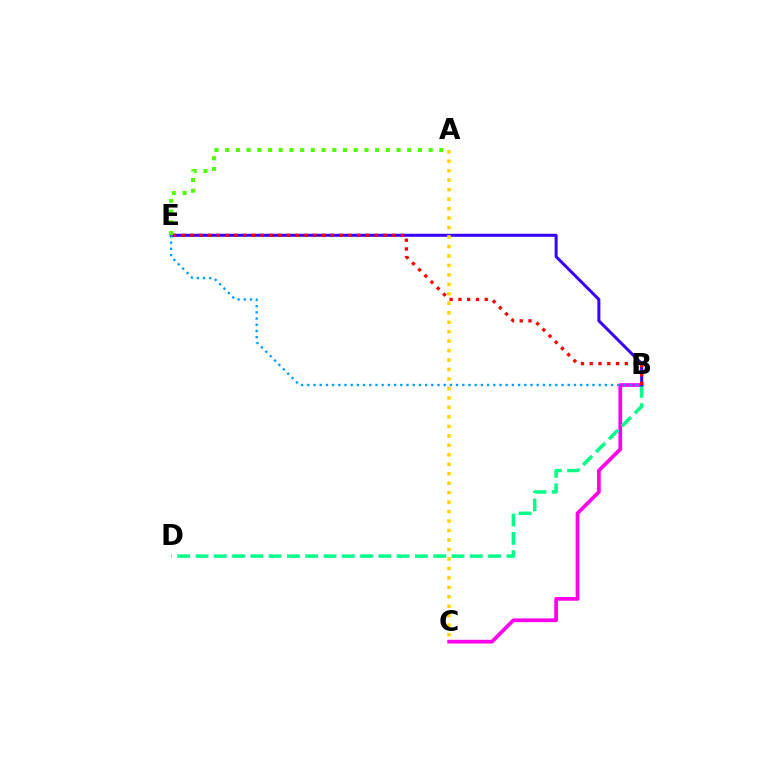{('B', 'C'): [{'color': '#ff00ed', 'line_style': 'solid', 'thickness': 2.67}], ('B', 'D'): [{'color': '#00ff86', 'line_style': 'dashed', 'thickness': 2.48}], ('B', 'E'): [{'color': '#3700ff', 'line_style': 'solid', 'thickness': 2.16}, {'color': '#009eff', 'line_style': 'dotted', 'thickness': 1.68}, {'color': '#ff0000', 'line_style': 'dotted', 'thickness': 2.38}], ('A', 'E'): [{'color': '#4fff00', 'line_style': 'dotted', 'thickness': 2.91}], ('A', 'C'): [{'color': '#ffd500', 'line_style': 'dotted', 'thickness': 2.57}]}